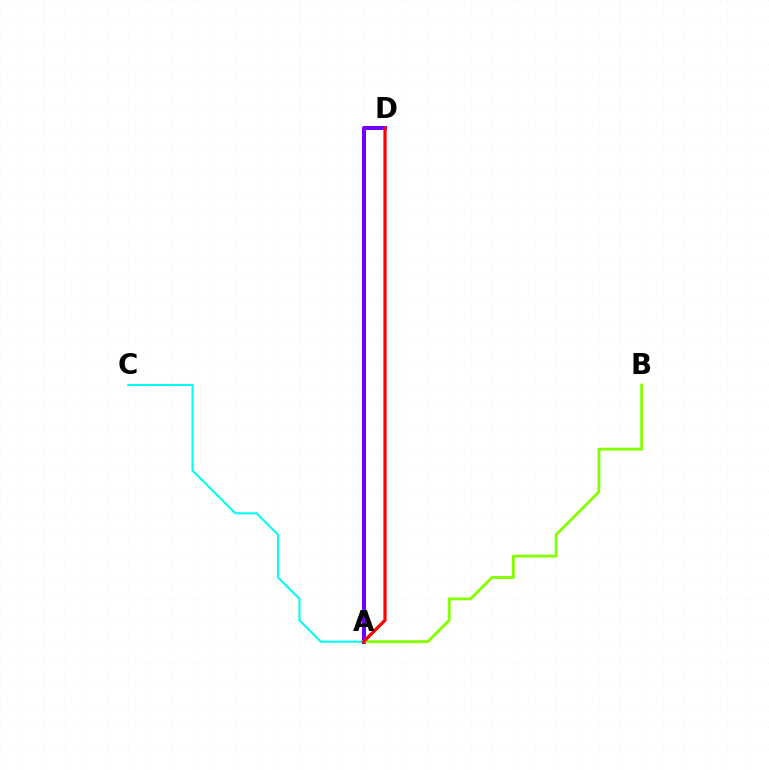{('A', 'D'): [{'color': '#7200ff', 'line_style': 'solid', 'thickness': 2.9}, {'color': '#ff0000', 'line_style': 'solid', 'thickness': 2.32}], ('A', 'B'): [{'color': '#84ff00', 'line_style': 'solid', 'thickness': 2.05}], ('A', 'C'): [{'color': '#00fff6', 'line_style': 'solid', 'thickness': 1.5}]}